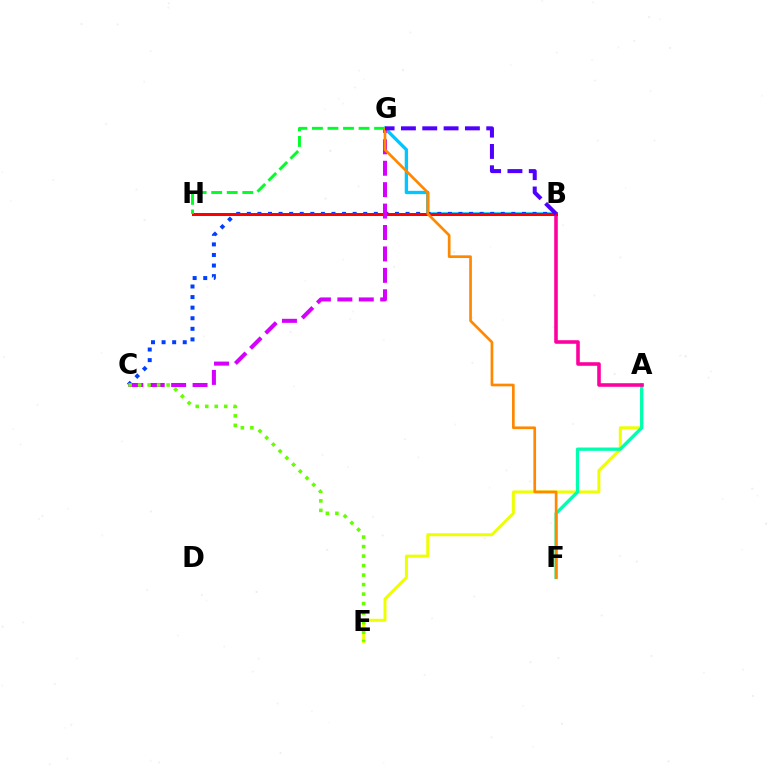{('B', 'G'): [{'color': '#00c7ff', 'line_style': 'solid', 'thickness': 2.4}, {'color': '#4f00ff', 'line_style': 'dashed', 'thickness': 2.9}], ('B', 'C'): [{'color': '#003fff', 'line_style': 'dotted', 'thickness': 2.88}], ('A', 'E'): [{'color': '#eeff00', 'line_style': 'solid', 'thickness': 2.15}], ('A', 'F'): [{'color': '#00ffaf', 'line_style': 'solid', 'thickness': 2.36}], ('A', 'B'): [{'color': '#ff00a0', 'line_style': 'solid', 'thickness': 2.57}], ('B', 'H'): [{'color': '#ff0000', 'line_style': 'solid', 'thickness': 2.15}], ('C', 'G'): [{'color': '#d600ff', 'line_style': 'dashed', 'thickness': 2.91}], ('C', 'E'): [{'color': '#66ff00', 'line_style': 'dotted', 'thickness': 2.58}], ('G', 'H'): [{'color': '#00ff27', 'line_style': 'dashed', 'thickness': 2.11}], ('F', 'G'): [{'color': '#ff8800', 'line_style': 'solid', 'thickness': 1.93}]}